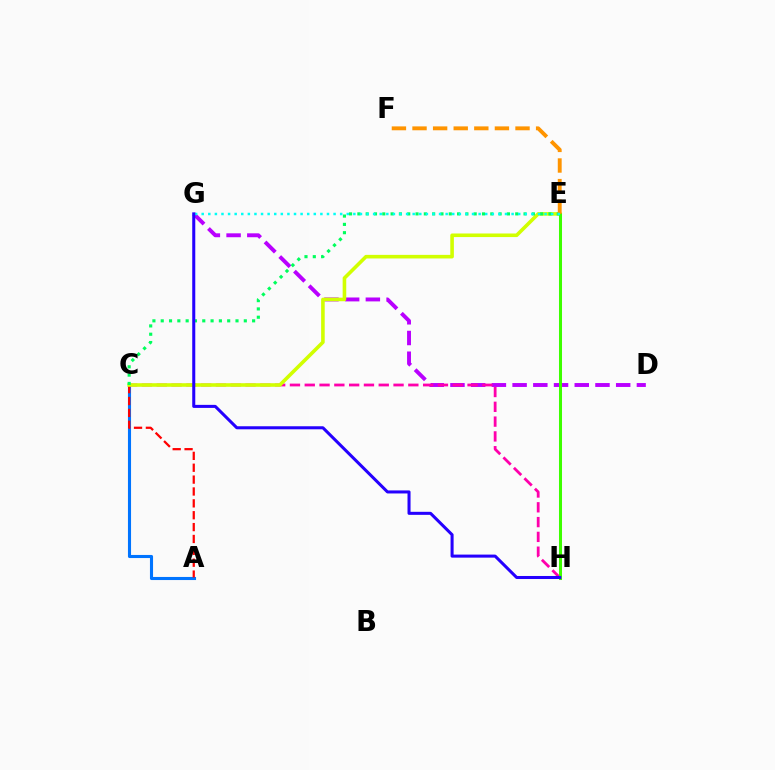{('D', 'G'): [{'color': '#b900ff', 'line_style': 'dashed', 'thickness': 2.81}], ('A', 'C'): [{'color': '#0074ff', 'line_style': 'solid', 'thickness': 2.23}, {'color': '#ff0000', 'line_style': 'dashed', 'thickness': 1.61}], ('C', 'H'): [{'color': '#ff00ac', 'line_style': 'dashed', 'thickness': 2.01}], ('C', 'E'): [{'color': '#d1ff00', 'line_style': 'solid', 'thickness': 2.58}, {'color': '#00ff5c', 'line_style': 'dotted', 'thickness': 2.26}], ('E', 'H'): [{'color': '#3dff00', 'line_style': 'solid', 'thickness': 2.18}], ('E', 'F'): [{'color': '#ff9400', 'line_style': 'dashed', 'thickness': 2.8}], ('E', 'G'): [{'color': '#00fff6', 'line_style': 'dotted', 'thickness': 1.79}], ('G', 'H'): [{'color': '#2500ff', 'line_style': 'solid', 'thickness': 2.19}]}